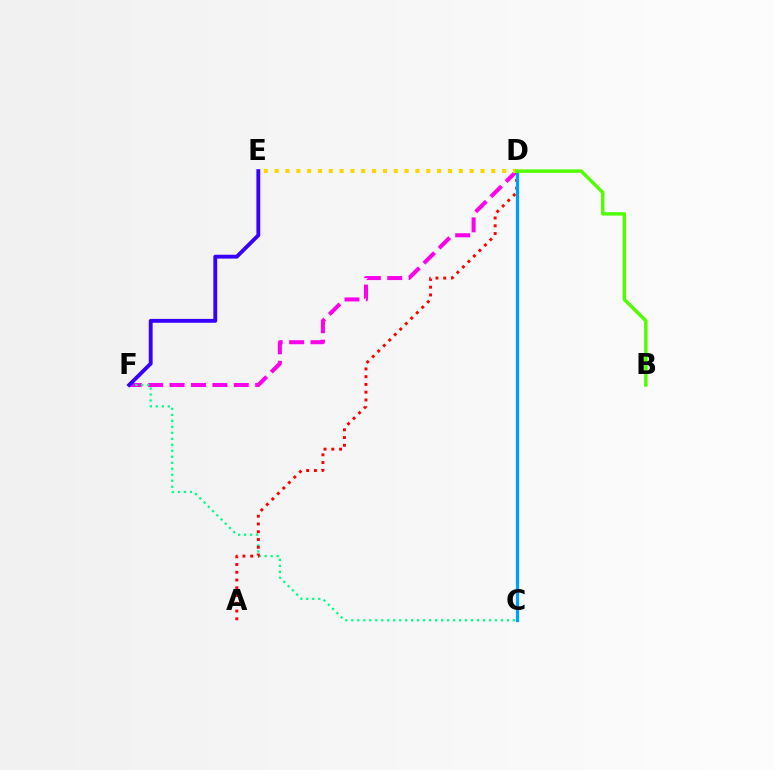{('D', 'F'): [{'color': '#ff00ed', 'line_style': 'dashed', 'thickness': 2.91}], ('C', 'F'): [{'color': '#00ff86', 'line_style': 'dotted', 'thickness': 1.63}], ('E', 'F'): [{'color': '#3700ff', 'line_style': 'solid', 'thickness': 2.78}], ('A', 'D'): [{'color': '#ff0000', 'line_style': 'dotted', 'thickness': 2.11}], ('C', 'D'): [{'color': '#009eff', 'line_style': 'solid', 'thickness': 2.35}], ('D', 'E'): [{'color': '#ffd500', 'line_style': 'dotted', 'thickness': 2.94}], ('B', 'D'): [{'color': '#4fff00', 'line_style': 'solid', 'thickness': 2.47}]}